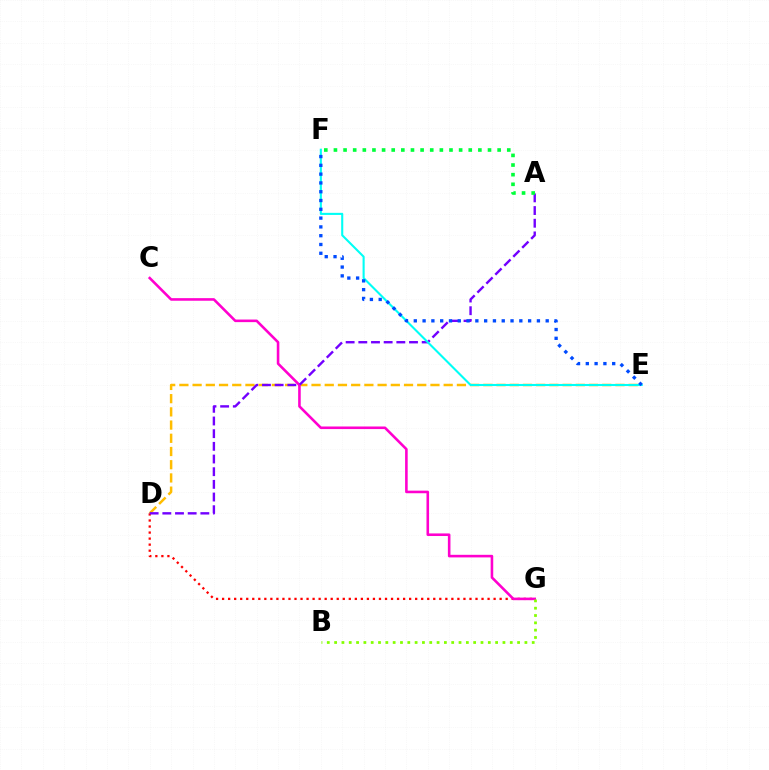{('D', 'E'): [{'color': '#ffbd00', 'line_style': 'dashed', 'thickness': 1.8}], ('D', 'G'): [{'color': '#ff0000', 'line_style': 'dotted', 'thickness': 1.64}], ('C', 'G'): [{'color': '#ff00cf', 'line_style': 'solid', 'thickness': 1.86}], ('A', 'D'): [{'color': '#7200ff', 'line_style': 'dashed', 'thickness': 1.72}], ('E', 'F'): [{'color': '#00fff6', 'line_style': 'solid', 'thickness': 1.51}, {'color': '#004bff', 'line_style': 'dotted', 'thickness': 2.39}], ('A', 'F'): [{'color': '#00ff39', 'line_style': 'dotted', 'thickness': 2.62}], ('B', 'G'): [{'color': '#84ff00', 'line_style': 'dotted', 'thickness': 1.99}]}